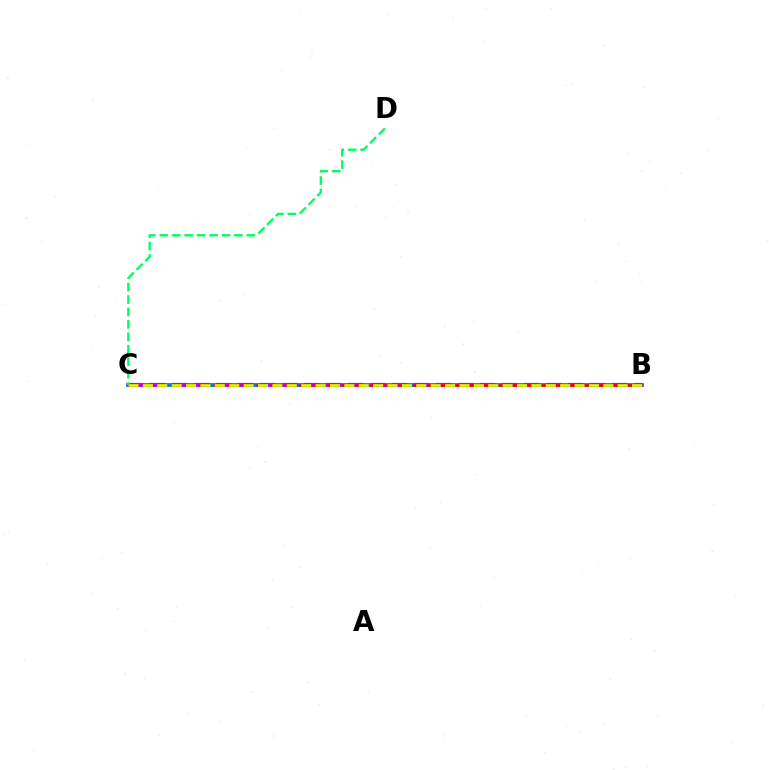{('B', 'C'): [{'color': '#0074ff', 'line_style': 'solid', 'thickness': 2.75}, {'color': '#b900ff', 'line_style': 'dashed', 'thickness': 2.99}, {'color': '#ff0000', 'line_style': 'dashed', 'thickness': 1.93}, {'color': '#d1ff00', 'line_style': 'dashed', 'thickness': 1.95}], ('C', 'D'): [{'color': '#00ff5c', 'line_style': 'dashed', 'thickness': 1.69}]}